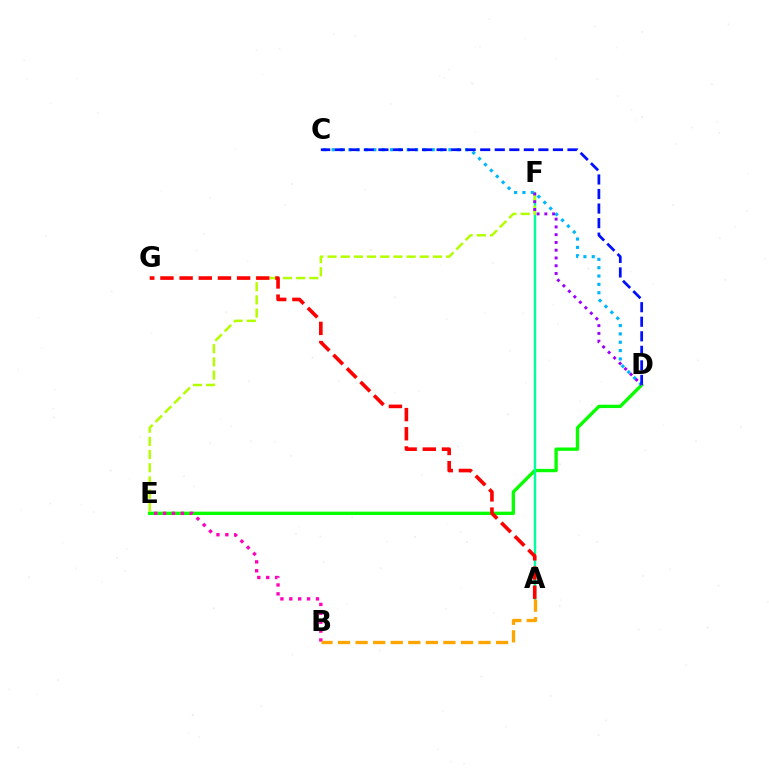{('D', 'E'): [{'color': '#08ff00', 'line_style': 'solid', 'thickness': 2.41}], ('A', 'F'): [{'color': '#00ff9d', 'line_style': 'solid', 'thickness': 1.72}], ('B', 'E'): [{'color': '#ff00bd', 'line_style': 'dotted', 'thickness': 2.42}], ('C', 'D'): [{'color': '#00b5ff', 'line_style': 'dotted', 'thickness': 2.27}, {'color': '#0010ff', 'line_style': 'dashed', 'thickness': 1.98}], ('E', 'F'): [{'color': '#b3ff00', 'line_style': 'dashed', 'thickness': 1.79}], ('A', 'G'): [{'color': '#ff0000', 'line_style': 'dashed', 'thickness': 2.6}], ('A', 'B'): [{'color': '#ffa500', 'line_style': 'dashed', 'thickness': 2.39}], ('D', 'F'): [{'color': '#9b00ff', 'line_style': 'dotted', 'thickness': 2.11}]}